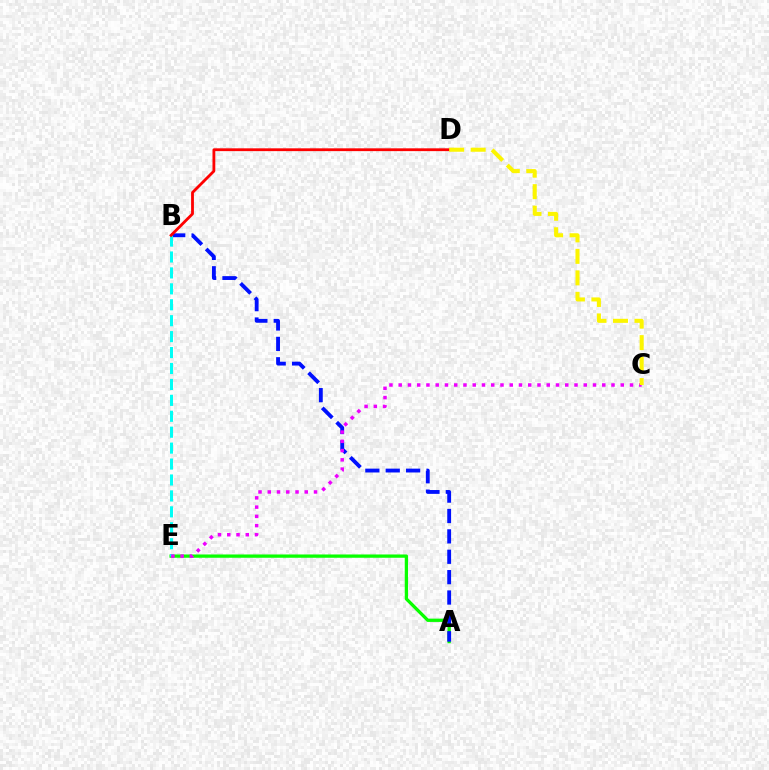{('A', 'E'): [{'color': '#08ff00', 'line_style': 'solid', 'thickness': 2.37}], ('A', 'B'): [{'color': '#0010ff', 'line_style': 'dashed', 'thickness': 2.77}], ('B', 'E'): [{'color': '#00fff6', 'line_style': 'dashed', 'thickness': 2.16}], ('B', 'D'): [{'color': '#ff0000', 'line_style': 'solid', 'thickness': 2.02}], ('C', 'E'): [{'color': '#ee00ff', 'line_style': 'dotted', 'thickness': 2.51}], ('C', 'D'): [{'color': '#fcf500', 'line_style': 'dashed', 'thickness': 2.92}]}